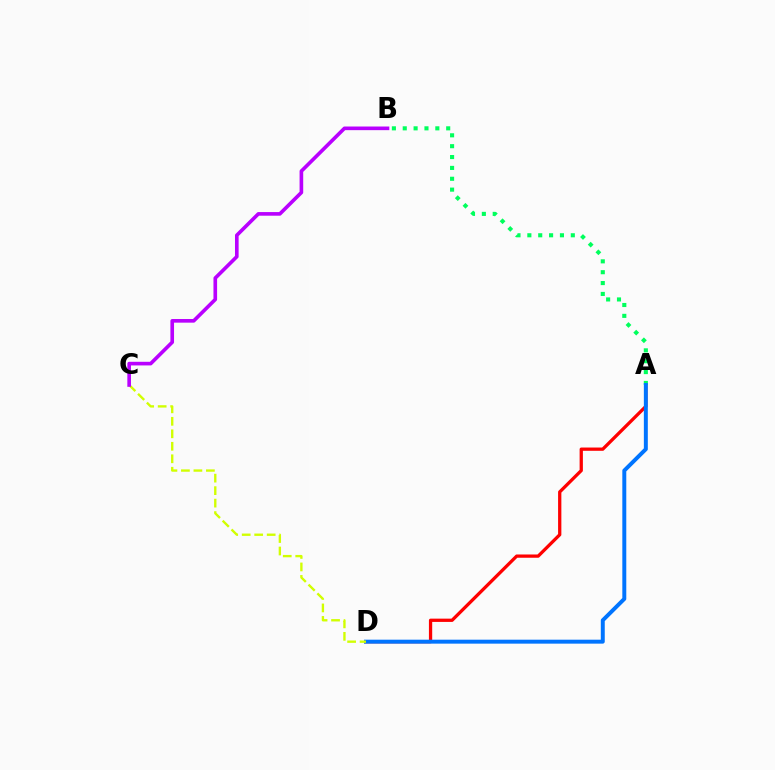{('A', 'D'): [{'color': '#ff0000', 'line_style': 'solid', 'thickness': 2.36}, {'color': '#0074ff', 'line_style': 'solid', 'thickness': 2.85}], ('A', 'B'): [{'color': '#00ff5c', 'line_style': 'dotted', 'thickness': 2.95}], ('C', 'D'): [{'color': '#d1ff00', 'line_style': 'dashed', 'thickness': 1.7}], ('B', 'C'): [{'color': '#b900ff', 'line_style': 'solid', 'thickness': 2.62}]}